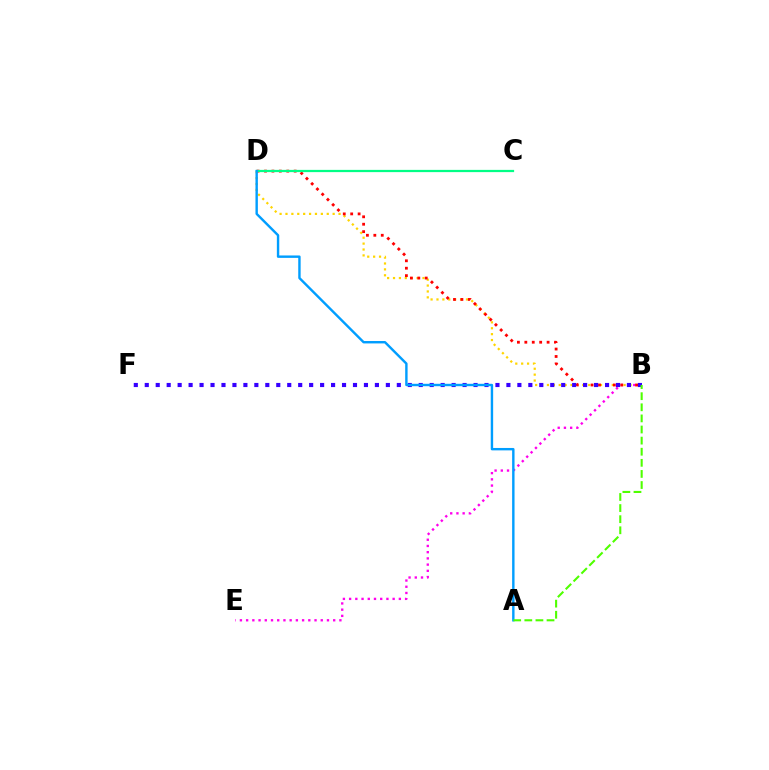{('B', 'D'): [{'color': '#ffd500', 'line_style': 'dotted', 'thickness': 1.6}, {'color': '#ff0000', 'line_style': 'dotted', 'thickness': 2.02}], ('B', 'E'): [{'color': '#ff00ed', 'line_style': 'dotted', 'thickness': 1.69}], ('C', 'D'): [{'color': '#00ff86', 'line_style': 'solid', 'thickness': 1.61}], ('B', 'F'): [{'color': '#3700ff', 'line_style': 'dotted', 'thickness': 2.98}], ('A', 'D'): [{'color': '#009eff', 'line_style': 'solid', 'thickness': 1.74}], ('A', 'B'): [{'color': '#4fff00', 'line_style': 'dashed', 'thickness': 1.51}]}